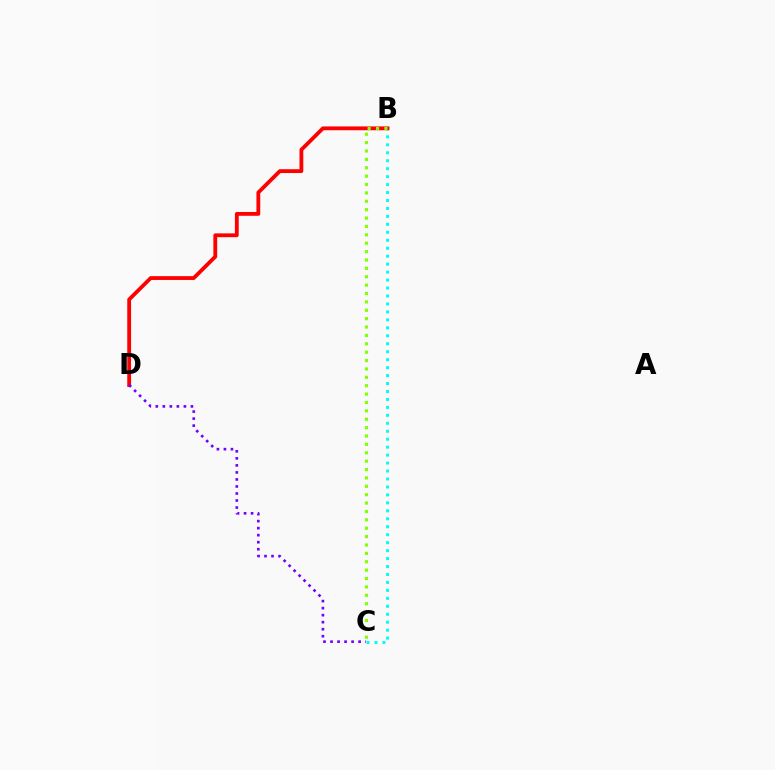{('B', 'C'): [{'color': '#00fff6', 'line_style': 'dotted', 'thickness': 2.16}, {'color': '#84ff00', 'line_style': 'dotted', 'thickness': 2.28}], ('B', 'D'): [{'color': '#ff0000', 'line_style': 'solid', 'thickness': 2.75}], ('C', 'D'): [{'color': '#7200ff', 'line_style': 'dotted', 'thickness': 1.91}]}